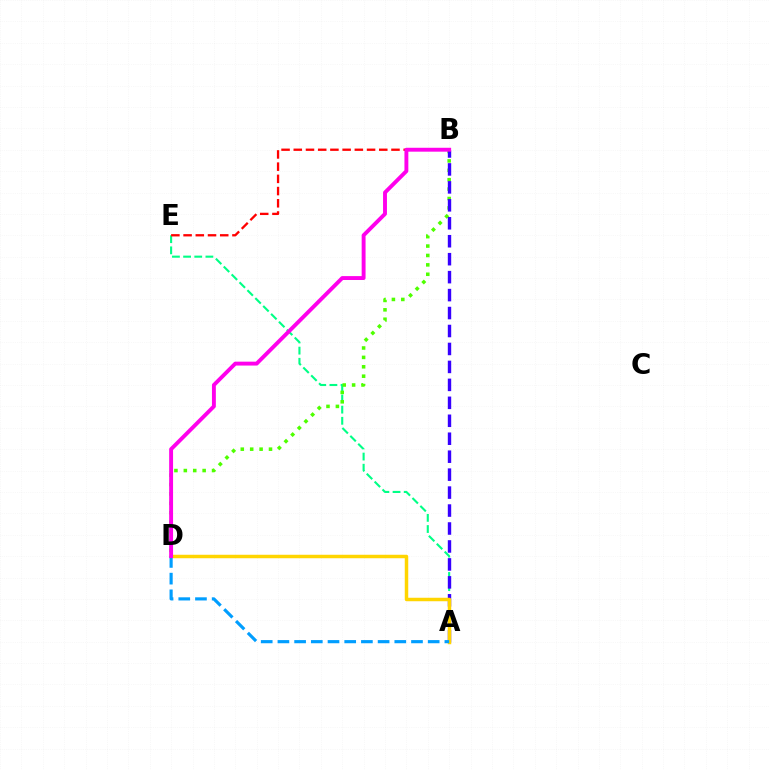{('A', 'E'): [{'color': '#00ff86', 'line_style': 'dashed', 'thickness': 1.52}], ('B', 'E'): [{'color': '#ff0000', 'line_style': 'dashed', 'thickness': 1.66}], ('B', 'D'): [{'color': '#4fff00', 'line_style': 'dotted', 'thickness': 2.55}, {'color': '#ff00ed', 'line_style': 'solid', 'thickness': 2.81}], ('A', 'B'): [{'color': '#3700ff', 'line_style': 'dashed', 'thickness': 2.44}], ('A', 'D'): [{'color': '#ffd500', 'line_style': 'solid', 'thickness': 2.5}, {'color': '#009eff', 'line_style': 'dashed', 'thickness': 2.27}]}